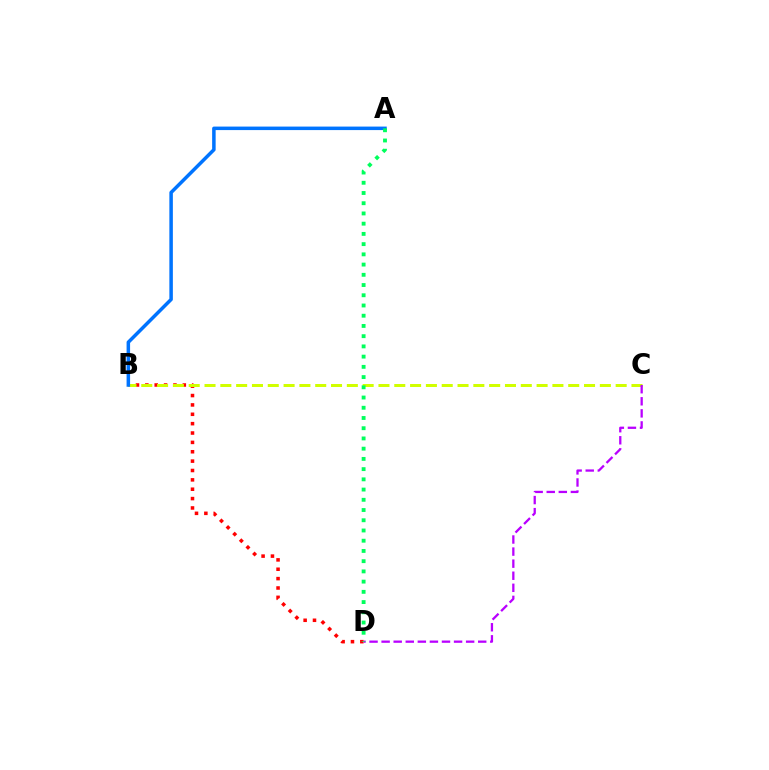{('B', 'D'): [{'color': '#ff0000', 'line_style': 'dotted', 'thickness': 2.55}], ('B', 'C'): [{'color': '#d1ff00', 'line_style': 'dashed', 'thickness': 2.15}], ('C', 'D'): [{'color': '#b900ff', 'line_style': 'dashed', 'thickness': 1.64}], ('A', 'B'): [{'color': '#0074ff', 'line_style': 'solid', 'thickness': 2.52}], ('A', 'D'): [{'color': '#00ff5c', 'line_style': 'dotted', 'thickness': 2.78}]}